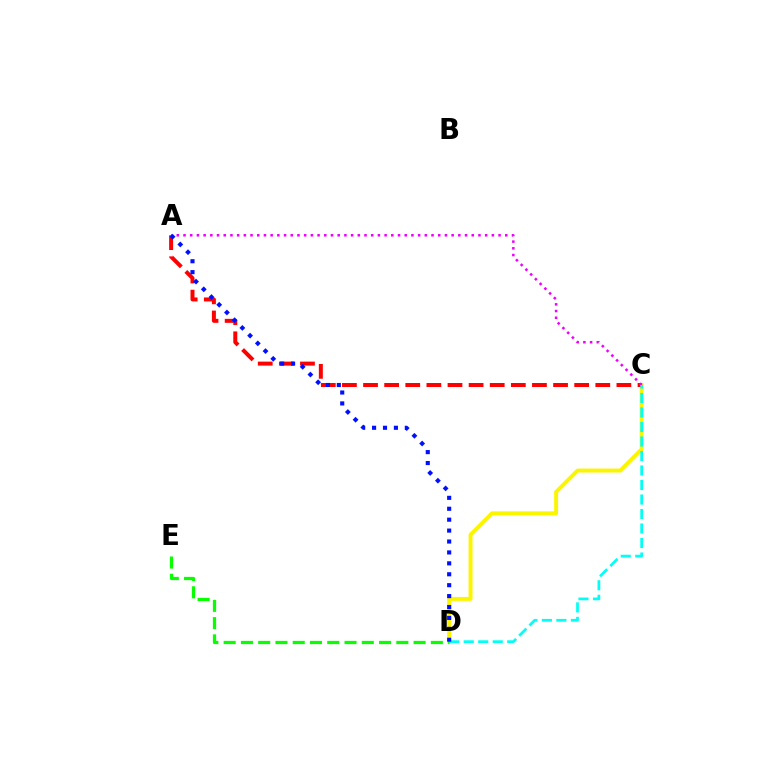{('C', 'D'): [{'color': '#fcf500', 'line_style': 'solid', 'thickness': 2.84}, {'color': '#00fff6', 'line_style': 'dashed', 'thickness': 1.97}], ('A', 'C'): [{'color': '#ff0000', 'line_style': 'dashed', 'thickness': 2.87}, {'color': '#ee00ff', 'line_style': 'dotted', 'thickness': 1.82}], ('D', 'E'): [{'color': '#08ff00', 'line_style': 'dashed', 'thickness': 2.35}], ('A', 'D'): [{'color': '#0010ff', 'line_style': 'dotted', 'thickness': 2.97}]}